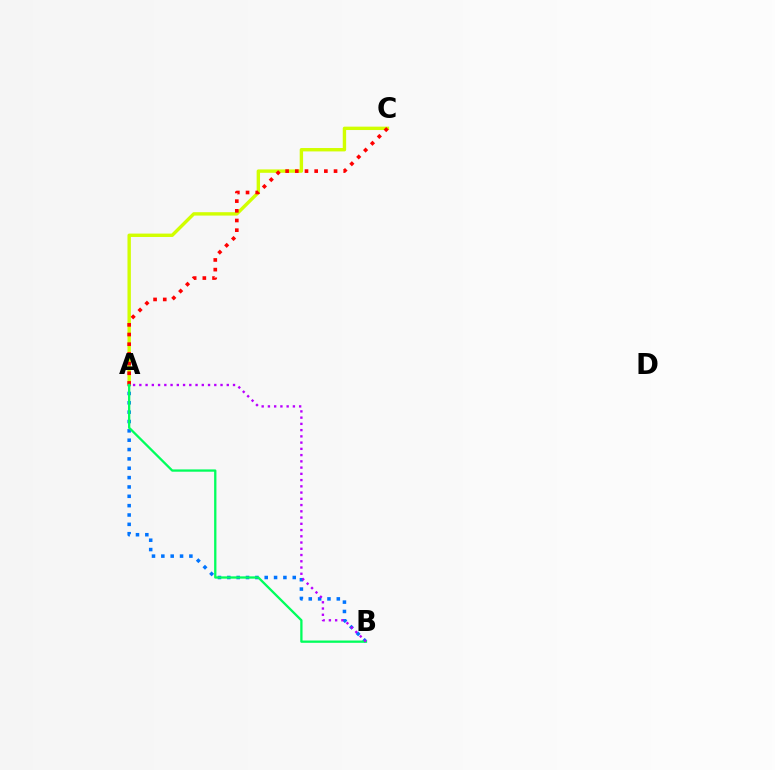{('A', 'C'): [{'color': '#d1ff00', 'line_style': 'solid', 'thickness': 2.44}, {'color': '#ff0000', 'line_style': 'dotted', 'thickness': 2.63}], ('A', 'B'): [{'color': '#0074ff', 'line_style': 'dotted', 'thickness': 2.54}, {'color': '#00ff5c', 'line_style': 'solid', 'thickness': 1.65}, {'color': '#b900ff', 'line_style': 'dotted', 'thickness': 1.7}]}